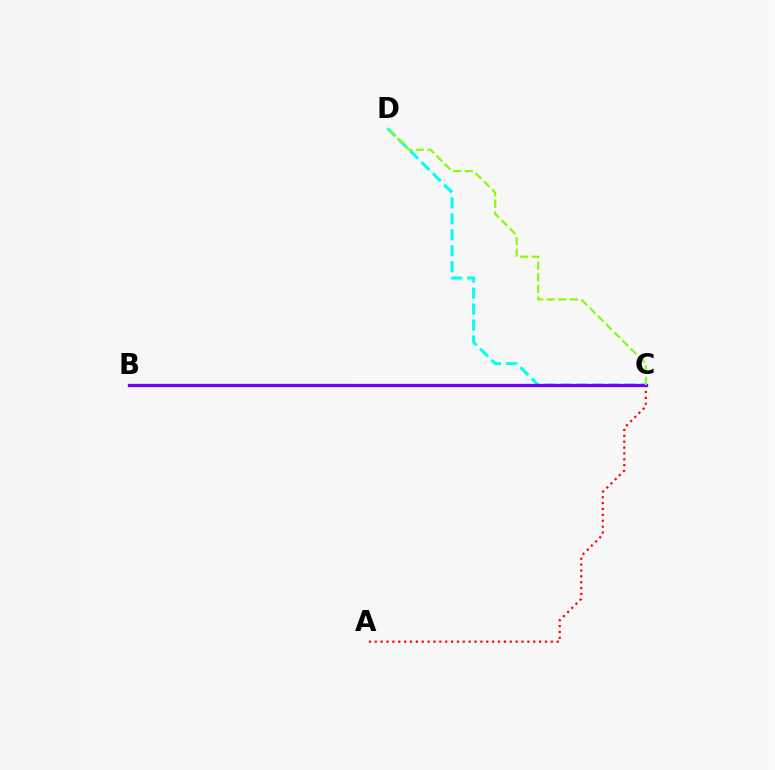{('A', 'C'): [{'color': '#ff0000', 'line_style': 'dotted', 'thickness': 1.59}], ('C', 'D'): [{'color': '#00fff6', 'line_style': 'dashed', 'thickness': 2.17}, {'color': '#84ff00', 'line_style': 'dashed', 'thickness': 1.57}], ('B', 'C'): [{'color': '#7200ff', 'line_style': 'solid', 'thickness': 2.35}]}